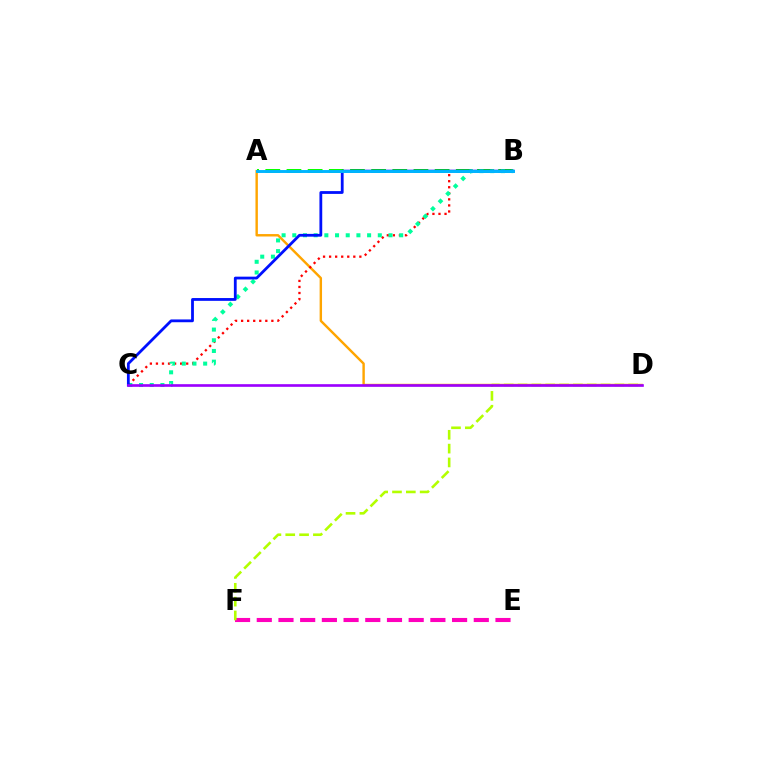{('E', 'F'): [{'color': '#ff00bd', 'line_style': 'dashed', 'thickness': 2.95}], ('D', 'F'): [{'color': '#b3ff00', 'line_style': 'dashed', 'thickness': 1.88}], ('A', 'D'): [{'color': '#ffa500', 'line_style': 'solid', 'thickness': 1.74}], ('A', 'B'): [{'color': '#08ff00', 'line_style': 'dashed', 'thickness': 2.88}, {'color': '#00b5ff', 'line_style': 'solid', 'thickness': 2.1}], ('B', 'C'): [{'color': '#ff0000', 'line_style': 'dotted', 'thickness': 1.64}, {'color': '#00ff9d', 'line_style': 'dotted', 'thickness': 2.9}, {'color': '#0010ff', 'line_style': 'solid', 'thickness': 2.01}], ('C', 'D'): [{'color': '#9b00ff', 'line_style': 'solid', 'thickness': 1.91}]}